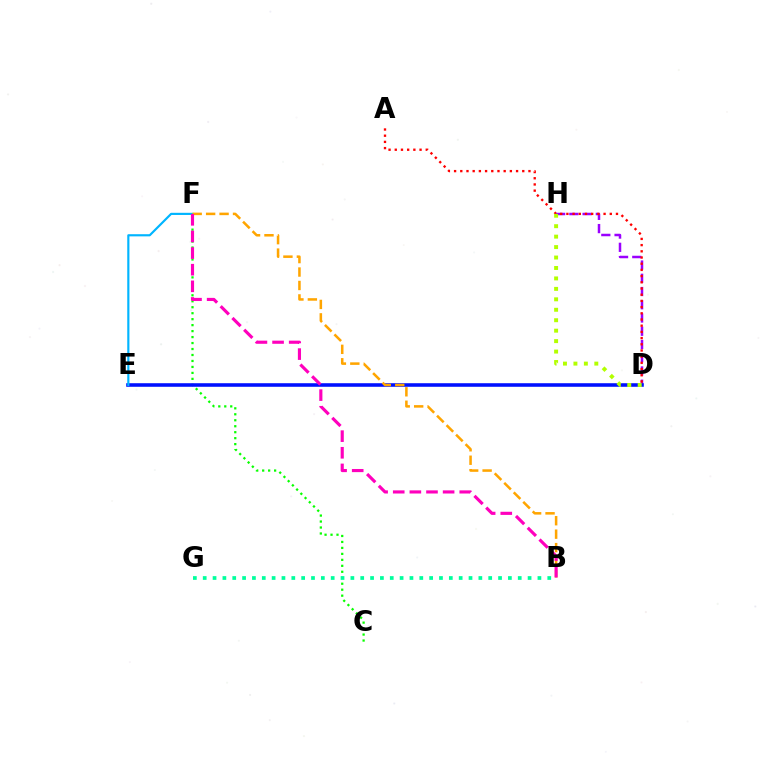{('D', 'H'): [{'color': '#9b00ff', 'line_style': 'dashed', 'thickness': 1.8}, {'color': '#b3ff00', 'line_style': 'dotted', 'thickness': 2.84}], ('C', 'F'): [{'color': '#08ff00', 'line_style': 'dotted', 'thickness': 1.62}], ('D', 'E'): [{'color': '#0010ff', 'line_style': 'solid', 'thickness': 2.57}], ('A', 'D'): [{'color': '#ff0000', 'line_style': 'dotted', 'thickness': 1.68}], ('E', 'F'): [{'color': '#00b5ff', 'line_style': 'solid', 'thickness': 1.55}], ('B', 'F'): [{'color': '#ffa500', 'line_style': 'dashed', 'thickness': 1.83}, {'color': '#ff00bd', 'line_style': 'dashed', 'thickness': 2.26}], ('B', 'G'): [{'color': '#00ff9d', 'line_style': 'dotted', 'thickness': 2.67}]}